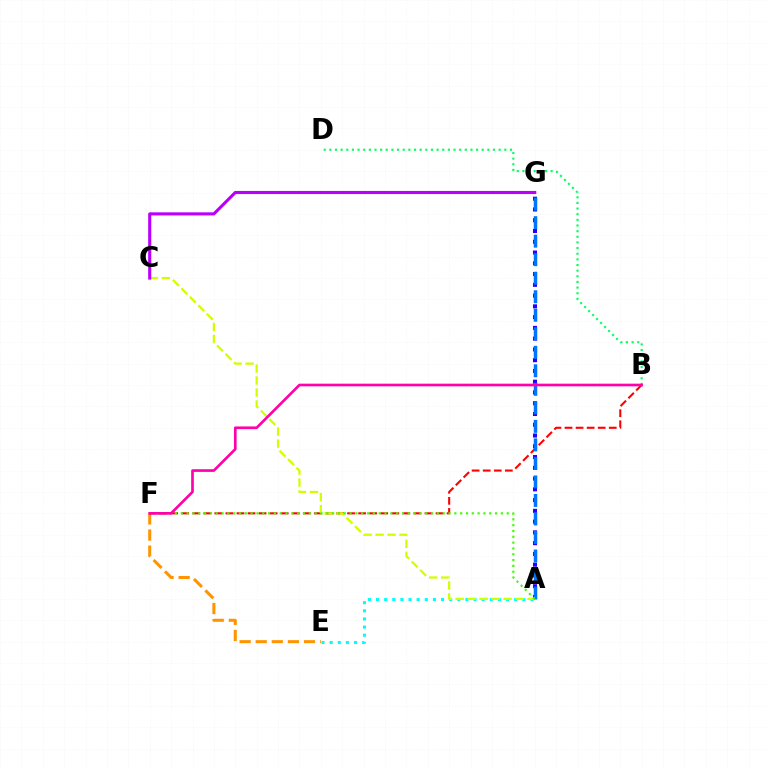{('E', 'F'): [{'color': '#ff9400', 'line_style': 'dashed', 'thickness': 2.19}], ('A', 'E'): [{'color': '#00fff6', 'line_style': 'dotted', 'thickness': 2.21}], ('B', 'D'): [{'color': '#00ff5c', 'line_style': 'dotted', 'thickness': 1.53}], ('B', 'F'): [{'color': '#ff0000', 'line_style': 'dashed', 'thickness': 1.5}, {'color': '#ff00ac', 'line_style': 'solid', 'thickness': 1.92}], ('A', 'C'): [{'color': '#d1ff00', 'line_style': 'dashed', 'thickness': 1.63}], ('C', 'G'): [{'color': '#b900ff', 'line_style': 'solid', 'thickness': 2.24}], ('A', 'G'): [{'color': '#2500ff', 'line_style': 'dotted', 'thickness': 2.92}, {'color': '#0074ff', 'line_style': 'dashed', 'thickness': 2.52}], ('A', 'F'): [{'color': '#3dff00', 'line_style': 'dotted', 'thickness': 1.58}]}